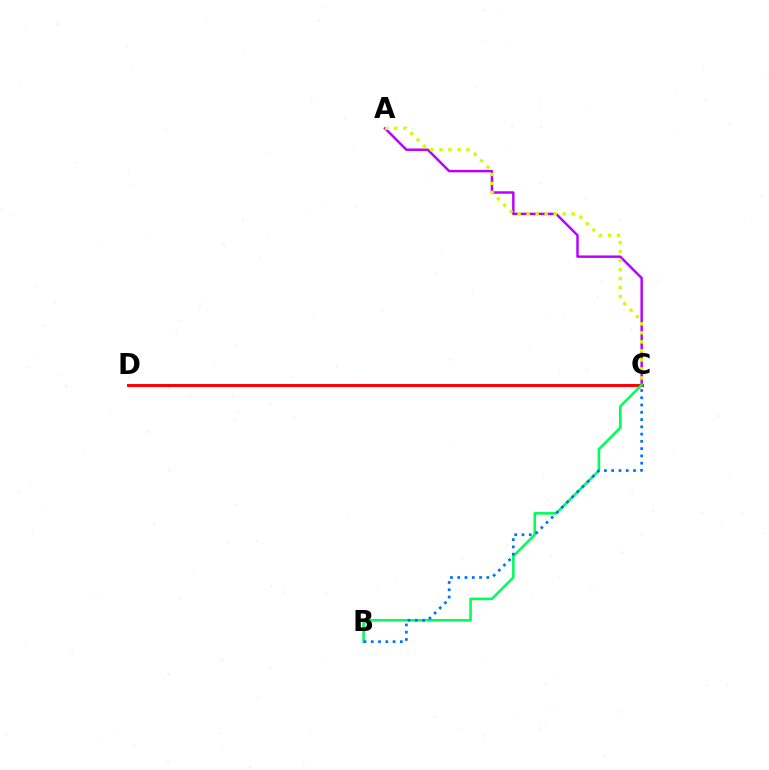{('A', 'C'): [{'color': '#b900ff', 'line_style': 'solid', 'thickness': 1.77}, {'color': '#d1ff00', 'line_style': 'dotted', 'thickness': 2.45}], ('C', 'D'): [{'color': '#ff0000', 'line_style': 'solid', 'thickness': 2.13}], ('B', 'C'): [{'color': '#00ff5c', 'line_style': 'solid', 'thickness': 1.86}, {'color': '#0074ff', 'line_style': 'dotted', 'thickness': 1.97}]}